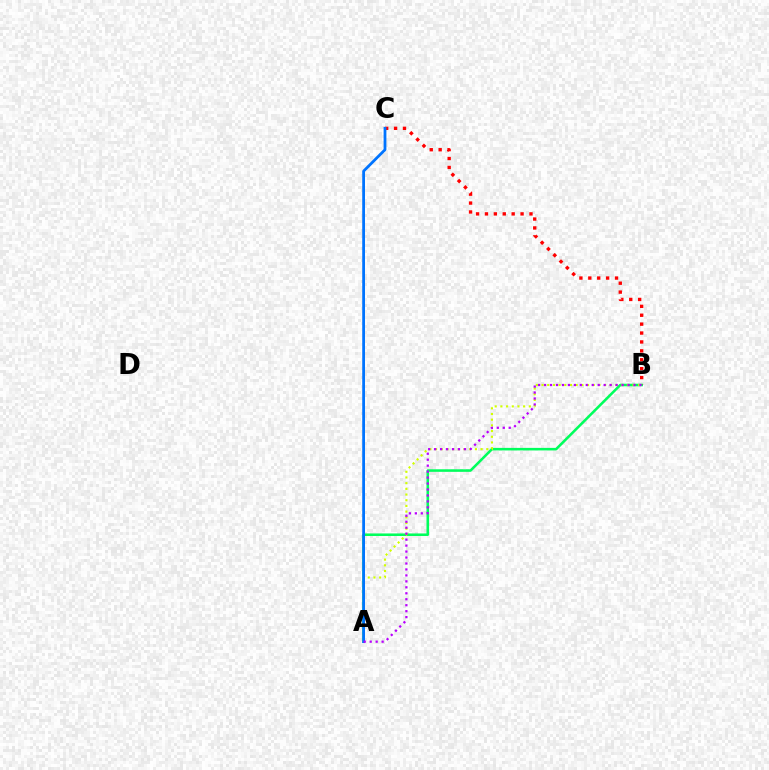{('A', 'B'): [{'color': '#00ff5c', 'line_style': 'solid', 'thickness': 1.84}, {'color': '#d1ff00', 'line_style': 'dotted', 'thickness': 1.55}, {'color': '#b900ff', 'line_style': 'dotted', 'thickness': 1.62}], ('B', 'C'): [{'color': '#ff0000', 'line_style': 'dotted', 'thickness': 2.42}], ('A', 'C'): [{'color': '#0074ff', 'line_style': 'solid', 'thickness': 2.0}]}